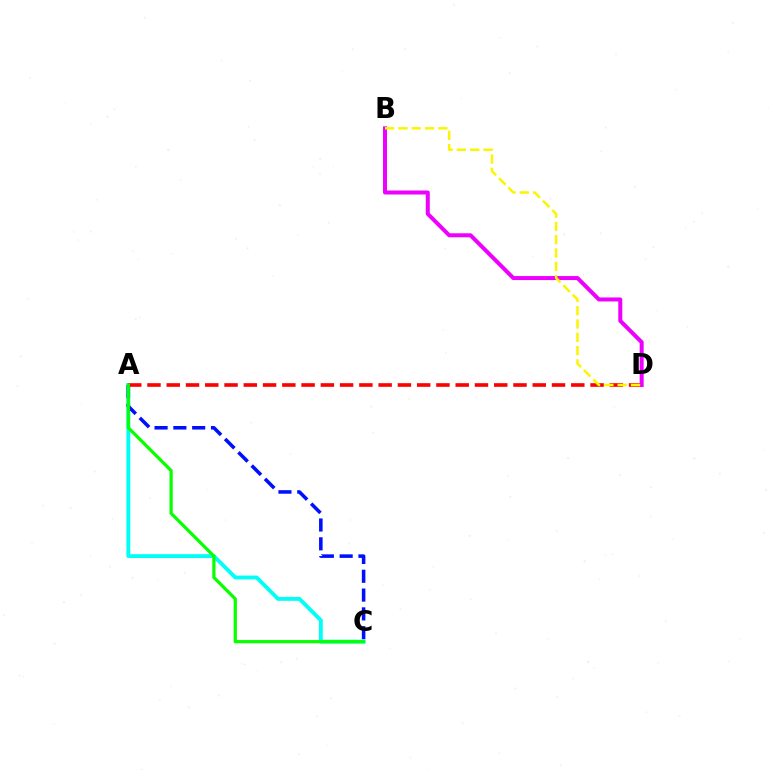{('A', 'C'): [{'color': '#00fff6', 'line_style': 'solid', 'thickness': 2.79}, {'color': '#0010ff', 'line_style': 'dashed', 'thickness': 2.55}, {'color': '#08ff00', 'line_style': 'solid', 'thickness': 2.32}], ('A', 'D'): [{'color': '#ff0000', 'line_style': 'dashed', 'thickness': 2.62}], ('B', 'D'): [{'color': '#ee00ff', 'line_style': 'solid', 'thickness': 2.88}, {'color': '#fcf500', 'line_style': 'dashed', 'thickness': 1.81}]}